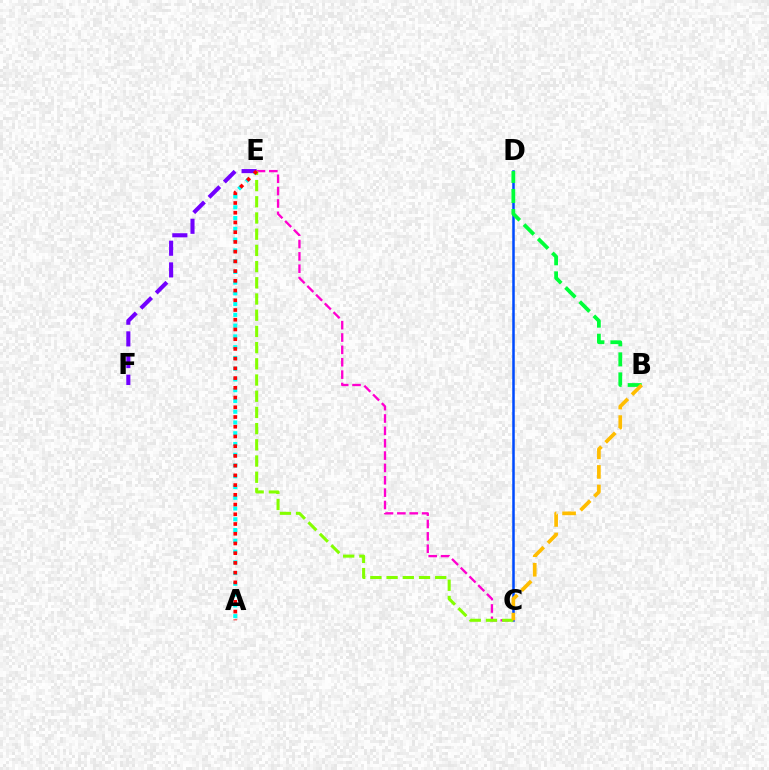{('C', 'D'): [{'color': '#004bff', 'line_style': 'solid', 'thickness': 1.81}], ('C', 'E'): [{'color': '#ff00cf', 'line_style': 'dashed', 'thickness': 1.68}, {'color': '#84ff00', 'line_style': 'dashed', 'thickness': 2.2}], ('A', 'E'): [{'color': '#00fff6', 'line_style': 'dotted', 'thickness': 2.92}, {'color': '#ff0000', 'line_style': 'dotted', 'thickness': 2.64}], ('E', 'F'): [{'color': '#7200ff', 'line_style': 'dashed', 'thickness': 2.94}], ('B', 'D'): [{'color': '#00ff39', 'line_style': 'dashed', 'thickness': 2.72}], ('B', 'C'): [{'color': '#ffbd00', 'line_style': 'dashed', 'thickness': 2.66}]}